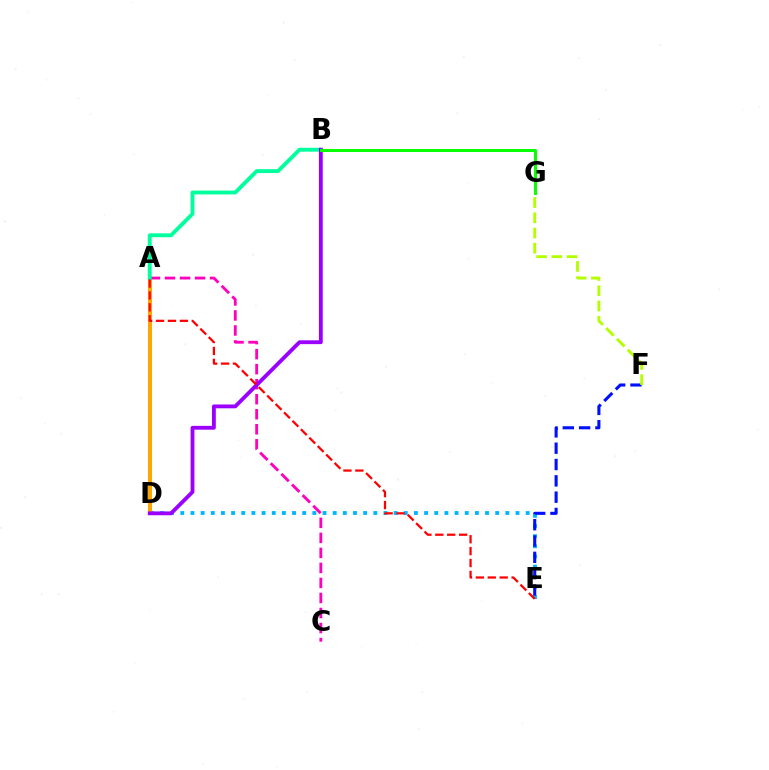{('D', 'E'): [{'color': '#00b5ff', 'line_style': 'dotted', 'thickness': 2.76}], ('A', 'D'): [{'color': '#ffa500', 'line_style': 'solid', 'thickness': 2.88}], ('E', 'F'): [{'color': '#0010ff', 'line_style': 'dashed', 'thickness': 2.22}], ('A', 'C'): [{'color': '#ff00bd', 'line_style': 'dashed', 'thickness': 2.04}], ('A', 'B'): [{'color': '#00ff9d', 'line_style': 'solid', 'thickness': 2.79}], ('B', 'D'): [{'color': '#9b00ff', 'line_style': 'solid', 'thickness': 2.76}], ('B', 'G'): [{'color': '#08ff00', 'line_style': 'solid', 'thickness': 2.14}], ('F', 'G'): [{'color': '#b3ff00', 'line_style': 'dashed', 'thickness': 2.07}], ('A', 'E'): [{'color': '#ff0000', 'line_style': 'dashed', 'thickness': 1.62}]}